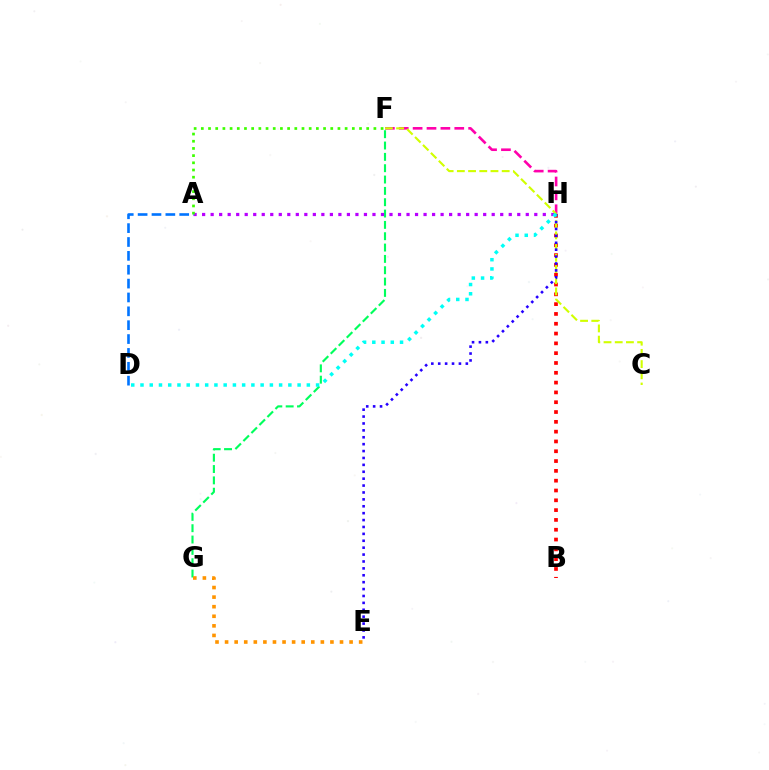{('F', 'G'): [{'color': '#00ff5c', 'line_style': 'dashed', 'thickness': 1.54}], ('F', 'H'): [{'color': '#ff00ac', 'line_style': 'dashed', 'thickness': 1.89}], ('A', 'H'): [{'color': '#b900ff', 'line_style': 'dotted', 'thickness': 2.31}], ('A', 'F'): [{'color': '#3dff00', 'line_style': 'dotted', 'thickness': 1.95}], ('B', 'H'): [{'color': '#ff0000', 'line_style': 'dotted', 'thickness': 2.67}], ('C', 'F'): [{'color': '#d1ff00', 'line_style': 'dashed', 'thickness': 1.52}], ('E', 'H'): [{'color': '#2500ff', 'line_style': 'dotted', 'thickness': 1.87}], ('A', 'D'): [{'color': '#0074ff', 'line_style': 'dashed', 'thickness': 1.88}], ('D', 'H'): [{'color': '#00fff6', 'line_style': 'dotted', 'thickness': 2.51}], ('E', 'G'): [{'color': '#ff9400', 'line_style': 'dotted', 'thickness': 2.6}]}